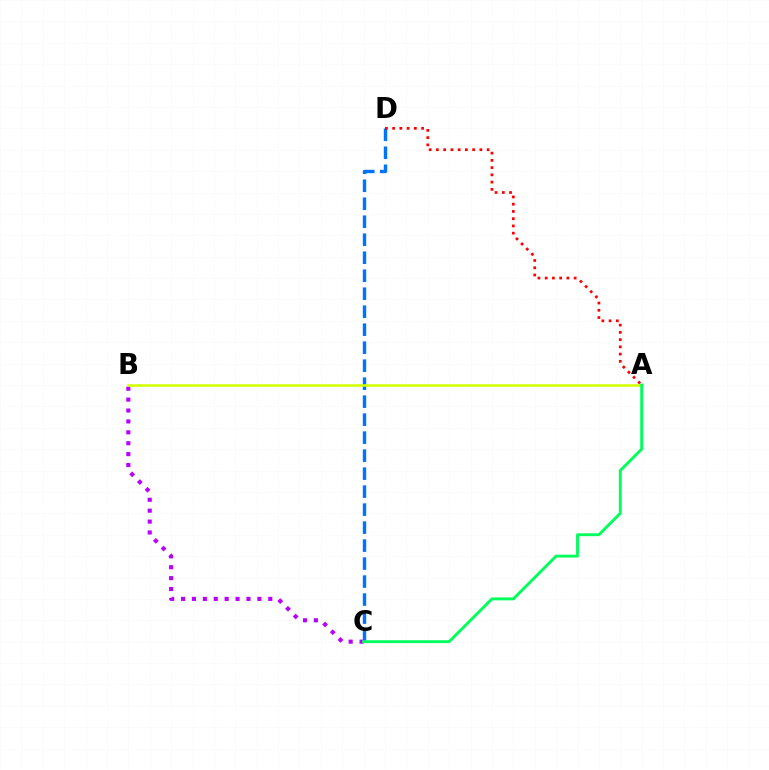{('C', 'D'): [{'color': '#0074ff', 'line_style': 'dashed', 'thickness': 2.44}], ('A', 'D'): [{'color': '#ff0000', 'line_style': 'dotted', 'thickness': 1.97}], ('B', 'C'): [{'color': '#b900ff', 'line_style': 'dotted', 'thickness': 2.96}], ('A', 'B'): [{'color': '#d1ff00', 'line_style': 'solid', 'thickness': 1.84}], ('A', 'C'): [{'color': '#00ff5c', 'line_style': 'solid', 'thickness': 2.08}]}